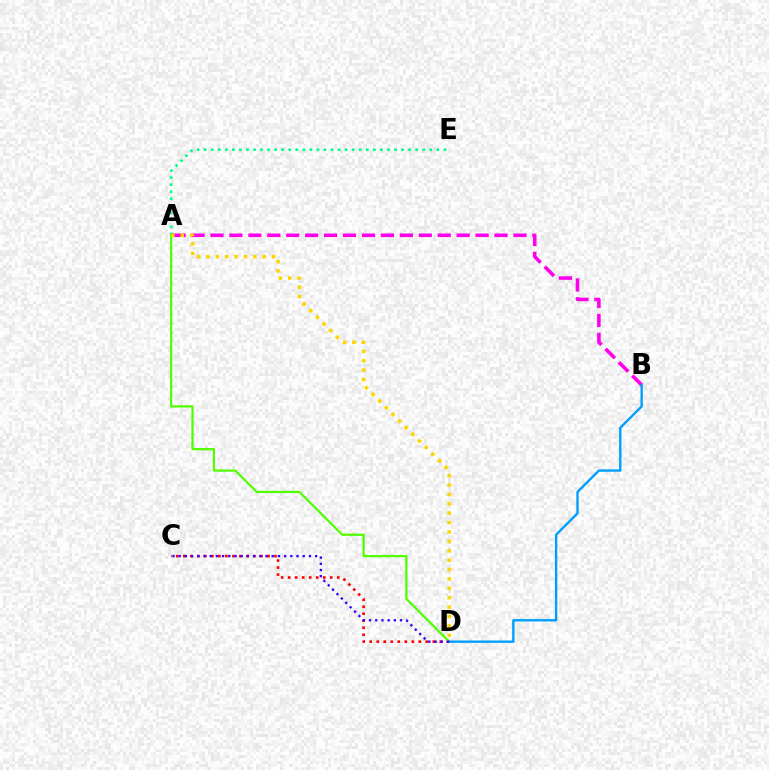{('C', 'D'): [{'color': '#ff0000', 'line_style': 'dotted', 'thickness': 1.9}, {'color': '#3700ff', 'line_style': 'dotted', 'thickness': 1.68}], ('A', 'E'): [{'color': '#00ff86', 'line_style': 'dotted', 'thickness': 1.92}], ('A', 'D'): [{'color': '#4fff00', 'line_style': 'solid', 'thickness': 1.6}, {'color': '#ffd500', 'line_style': 'dotted', 'thickness': 2.55}], ('A', 'B'): [{'color': '#ff00ed', 'line_style': 'dashed', 'thickness': 2.57}], ('B', 'D'): [{'color': '#009eff', 'line_style': 'solid', 'thickness': 1.7}]}